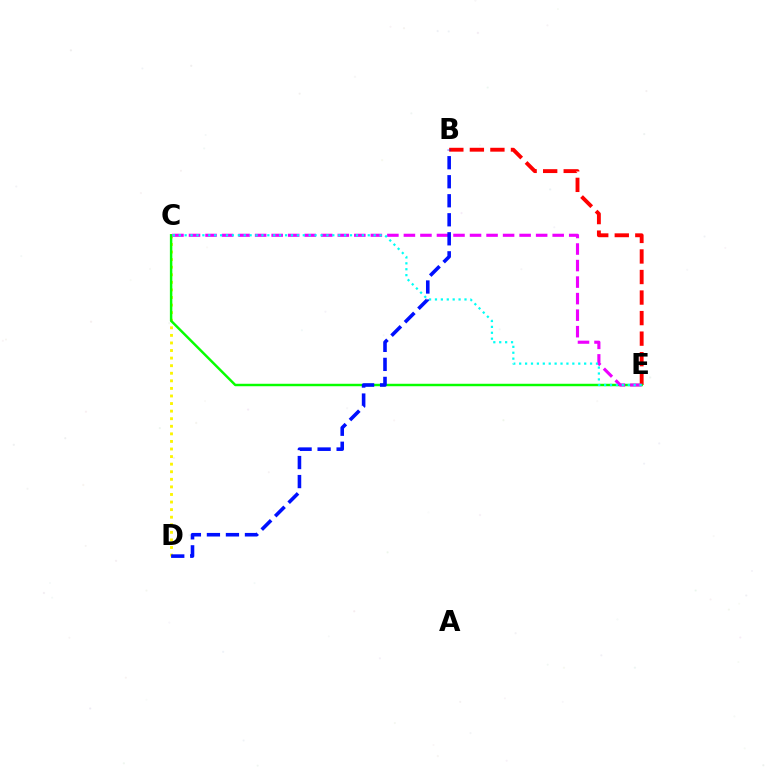{('C', 'D'): [{'color': '#fcf500', 'line_style': 'dotted', 'thickness': 2.06}], ('B', 'E'): [{'color': '#ff0000', 'line_style': 'dashed', 'thickness': 2.79}], ('C', 'E'): [{'color': '#08ff00', 'line_style': 'solid', 'thickness': 1.77}, {'color': '#ee00ff', 'line_style': 'dashed', 'thickness': 2.25}, {'color': '#00fff6', 'line_style': 'dotted', 'thickness': 1.6}], ('B', 'D'): [{'color': '#0010ff', 'line_style': 'dashed', 'thickness': 2.58}]}